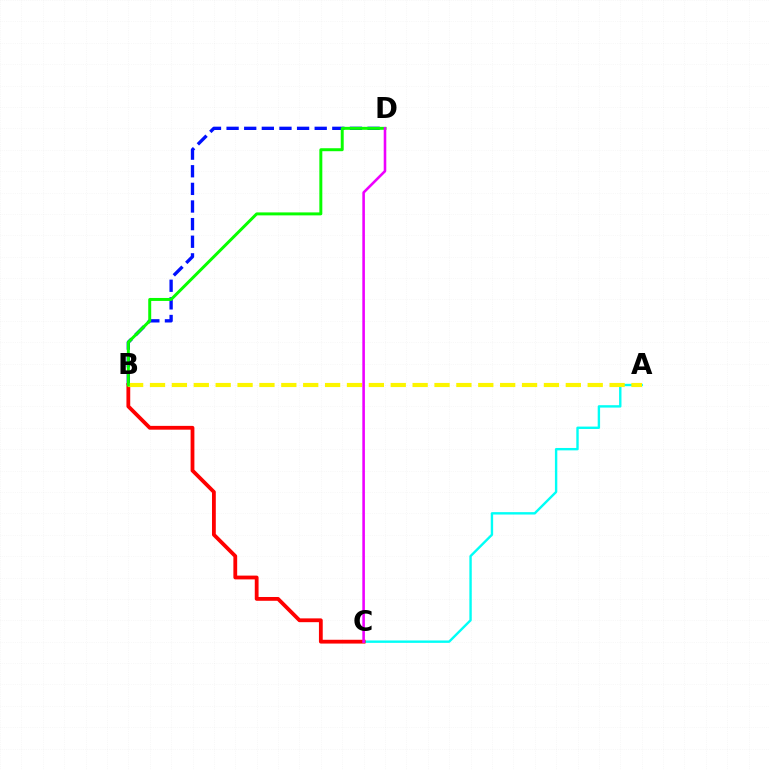{('A', 'C'): [{'color': '#00fff6', 'line_style': 'solid', 'thickness': 1.72}], ('B', 'D'): [{'color': '#0010ff', 'line_style': 'dashed', 'thickness': 2.39}, {'color': '#08ff00', 'line_style': 'solid', 'thickness': 2.14}], ('B', 'C'): [{'color': '#ff0000', 'line_style': 'solid', 'thickness': 2.73}], ('A', 'B'): [{'color': '#fcf500', 'line_style': 'dashed', 'thickness': 2.97}], ('C', 'D'): [{'color': '#ee00ff', 'line_style': 'solid', 'thickness': 1.86}]}